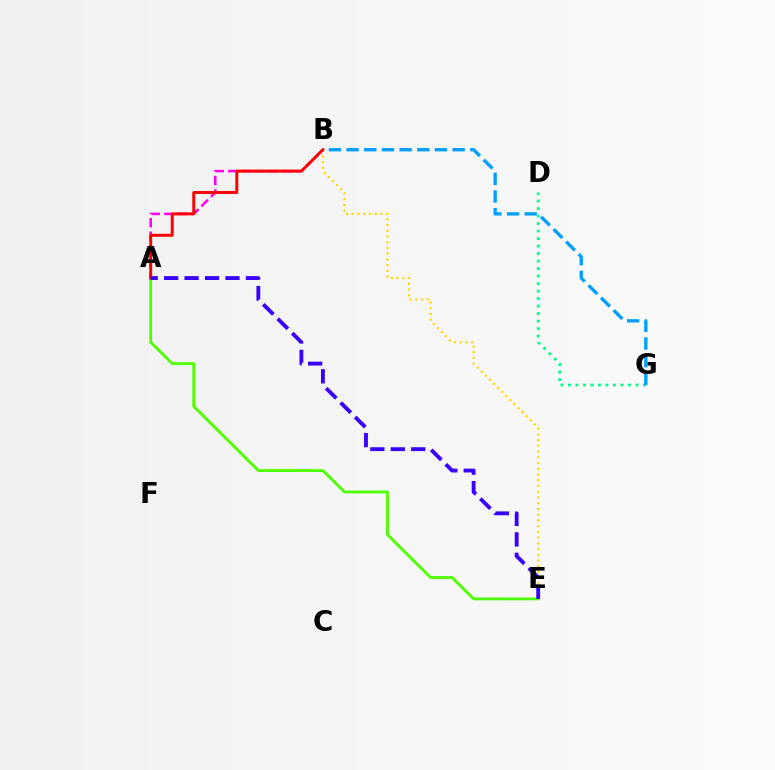{('A', 'B'): [{'color': '#ff00ed', 'line_style': 'dashed', 'thickness': 1.83}, {'color': '#ff0000', 'line_style': 'solid', 'thickness': 2.12}], ('D', 'G'): [{'color': '#00ff86', 'line_style': 'dotted', 'thickness': 2.04}], ('A', 'E'): [{'color': '#4fff00', 'line_style': 'solid', 'thickness': 2.05}, {'color': '#3700ff', 'line_style': 'dashed', 'thickness': 2.78}], ('B', 'E'): [{'color': '#ffd500', 'line_style': 'dotted', 'thickness': 1.56}], ('B', 'G'): [{'color': '#009eff', 'line_style': 'dashed', 'thickness': 2.4}]}